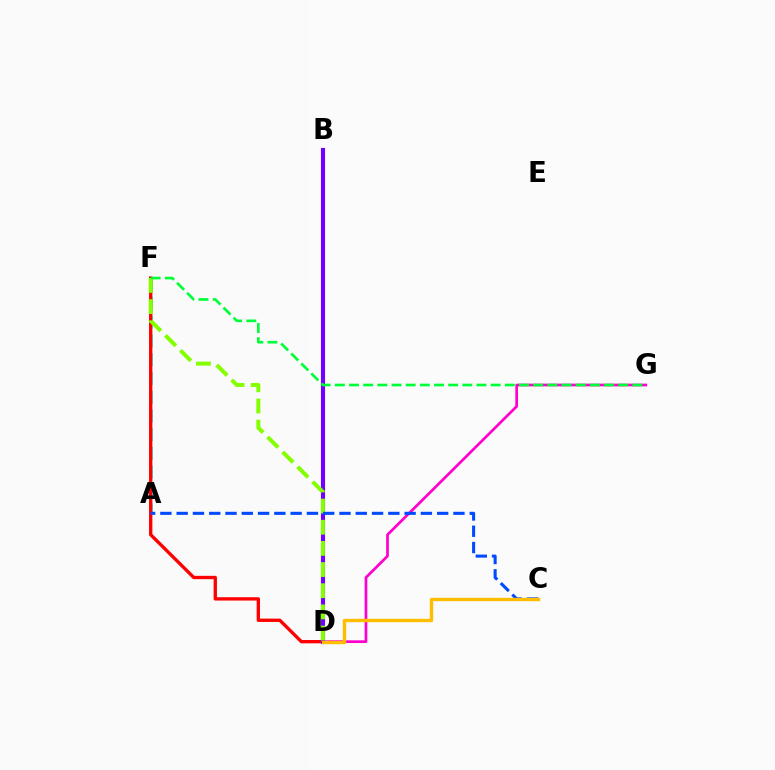{('A', 'F'): [{'color': '#00fff6', 'line_style': 'dashed', 'thickness': 2.55}], ('D', 'G'): [{'color': '#ff00cf', 'line_style': 'solid', 'thickness': 1.95}], ('D', 'F'): [{'color': '#ff0000', 'line_style': 'solid', 'thickness': 2.4}, {'color': '#84ff00', 'line_style': 'dashed', 'thickness': 2.87}], ('B', 'D'): [{'color': '#7200ff', 'line_style': 'solid', 'thickness': 2.96}], ('A', 'C'): [{'color': '#004bff', 'line_style': 'dashed', 'thickness': 2.21}], ('C', 'D'): [{'color': '#ffbd00', 'line_style': 'solid', 'thickness': 2.44}], ('F', 'G'): [{'color': '#00ff39', 'line_style': 'dashed', 'thickness': 1.92}]}